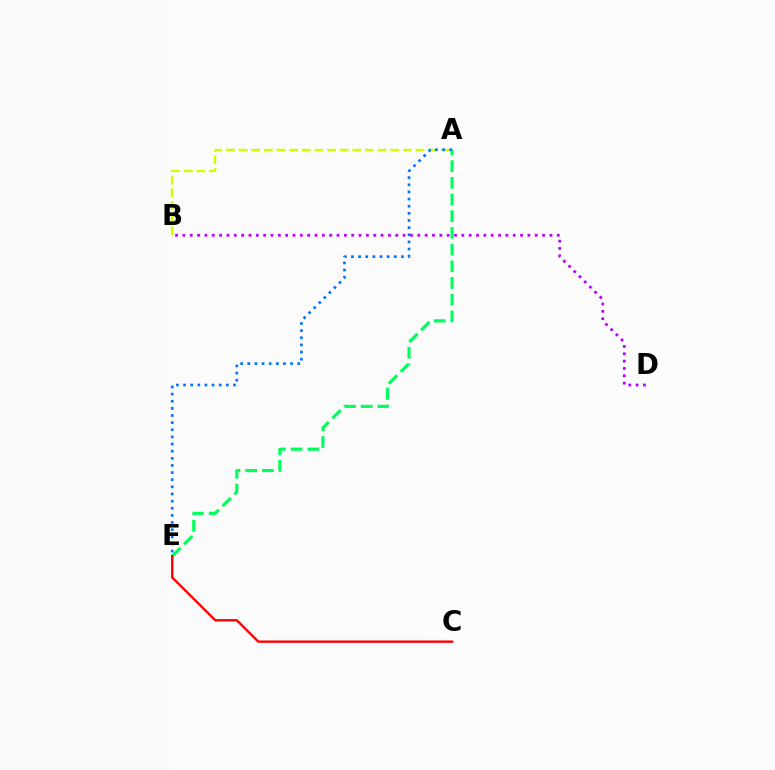{('A', 'B'): [{'color': '#d1ff00', 'line_style': 'dashed', 'thickness': 1.72}], ('A', 'E'): [{'color': '#00ff5c', 'line_style': 'dashed', 'thickness': 2.27}, {'color': '#0074ff', 'line_style': 'dotted', 'thickness': 1.94}], ('B', 'D'): [{'color': '#b900ff', 'line_style': 'dotted', 'thickness': 1.99}], ('C', 'E'): [{'color': '#ff0000', 'line_style': 'solid', 'thickness': 1.71}]}